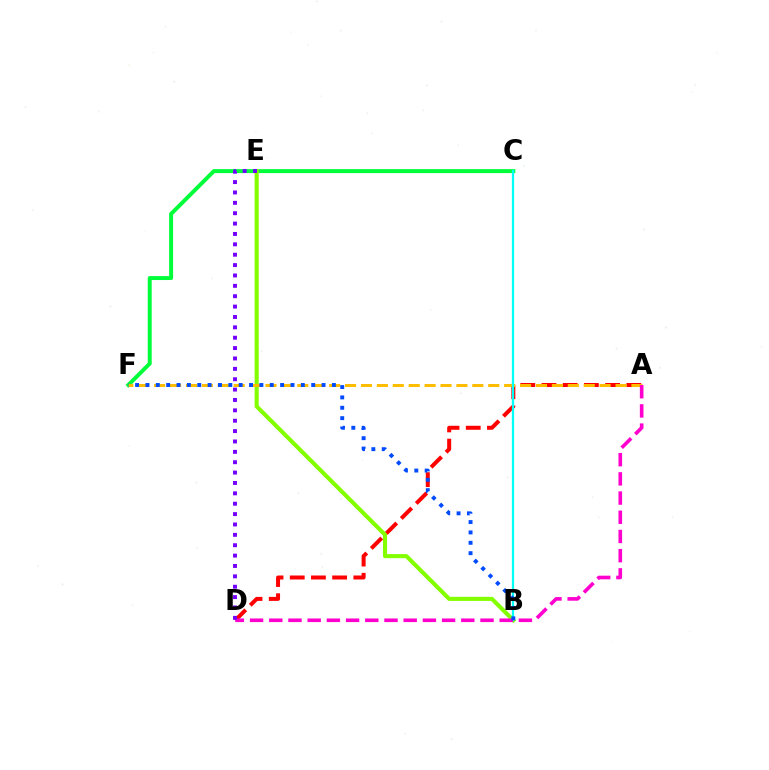{('C', 'F'): [{'color': '#00ff39', 'line_style': 'solid', 'thickness': 2.85}], ('A', 'D'): [{'color': '#ff0000', 'line_style': 'dashed', 'thickness': 2.88}, {'color': '#ff00cf', 'line_style': 'dashed', 'thickness': 2.61}], ('B', 'E'): [{'color': '#84ff00', 'line_style': 'solid', 'thickness': 2.95}], ('A', 'F'): [{'color': '#ffbd00', 'line_style': 'dashed', 'thickness': 2.16}], ('B', 'C'): [{'color': '#00fff6', 'line_style': 'solid', 'thickness': 1.63}], ('B', 'F'): [{'color': '#004bff', 'line_style': 'dotted', 'thickness': 2.81}], ('D', 'E'): [{'color': '#7200ff', 'line_style': 'dotted', 'thickness': 2.82}]}